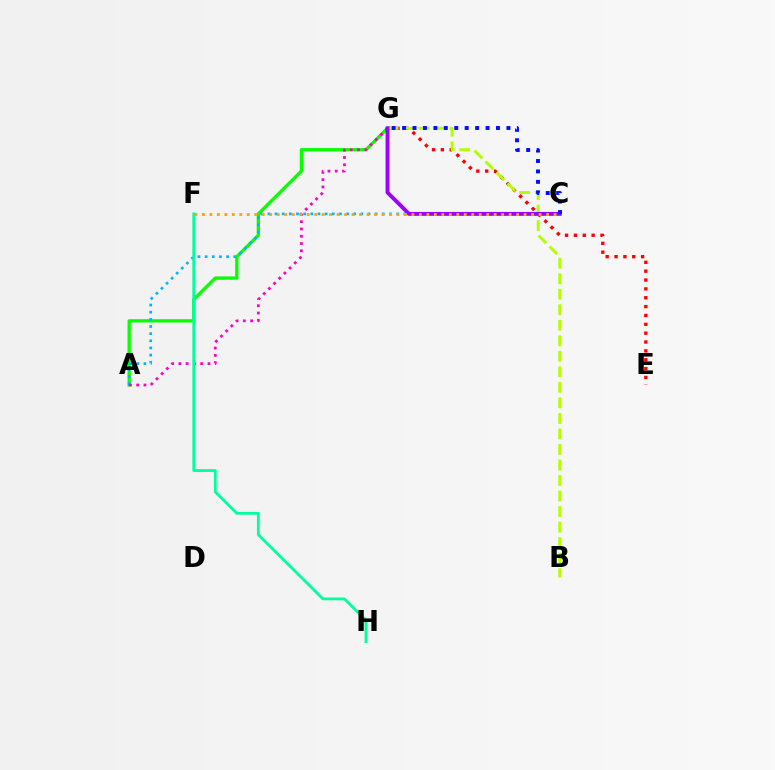{('E', 'G'): [{'color': '#ff0000', 'line_style': 'dotted', 'thickness': 2.41}], ('A', 'G'): [{'color': '#08ff00', 'line_style': 'solid', 'thickness': 2.36}, {'color': '#ff00bd', 'line_style': 'dotted', 'thickness': 1.98}], ('A', 'C'): [{'color': '#00b5ff', 'line_style': 'dotted', 'thickness': 1.94}], ('B', 'G'): [{'color': '#b3ff00', 'line_style': 'dashed', 'thickness': 2.11}], ('F', 'H'): [{'color': '#00ff9d', 'line_style': 'solid', 'thickness': 2.01}], ('C', 'G'): [{'color': '#9b00ff', 'line_style': 'solid', 'thickness': 2.79}, {'color': '#0010ff', 'line_style': 'dotted', 'thickness': 2.83}], ('C', 'F'): [{'color': '#ffa500', 'line_style': 'dotted', 'thickness': 2.03}]}